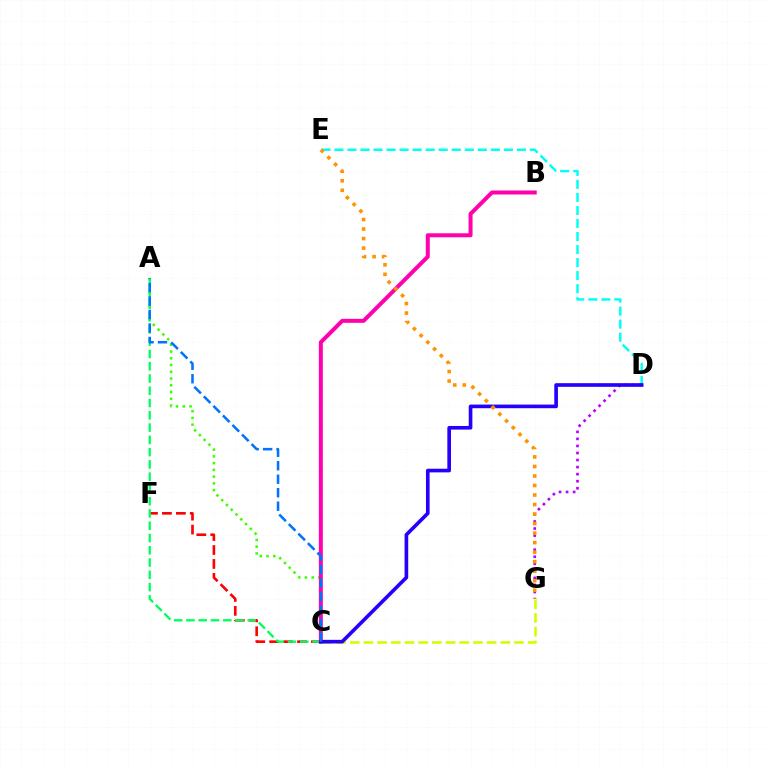{('A', 'C'): [{'color': '#3dff00', 'line_style': 'dotted', 'thickness': 1.84}, {'color': '#00ff5c', 'line_style': 'dashed', 'thickness': 1.67}, {'color': '#0074ff', 'line_style': 'dashed', 'thickness': 1.83}], ('C', 'F'): [{'color': '#ff0000', 'line_style': 'dashed', 'thickness': 1.89}], ('B', 'C'): [{'color': '#ff00ac', 'line_style': 'solid', 'thickness': 2.87}], ('D', 'E'): [{'color': '#00fff6', 'line_style': 'dashed', 'thickness': 1.77}], ('D', 'G'): [{'color': '#b900ff', 'line_style': 'dotted', 'thickness': 1.92}], ('C', 'G'): [{'color': '#d1ff00', 'line_style': 'dashed', 'thickness': 1.86}], ('C', 'D'): [{'color': '#2500ff', 'line_style': 'solid', 'thickness': 2.62}], ('E', 'G'): [{'color': '#ff9400', 'line_style': 'dotted', 'thickness': 2.59}]}